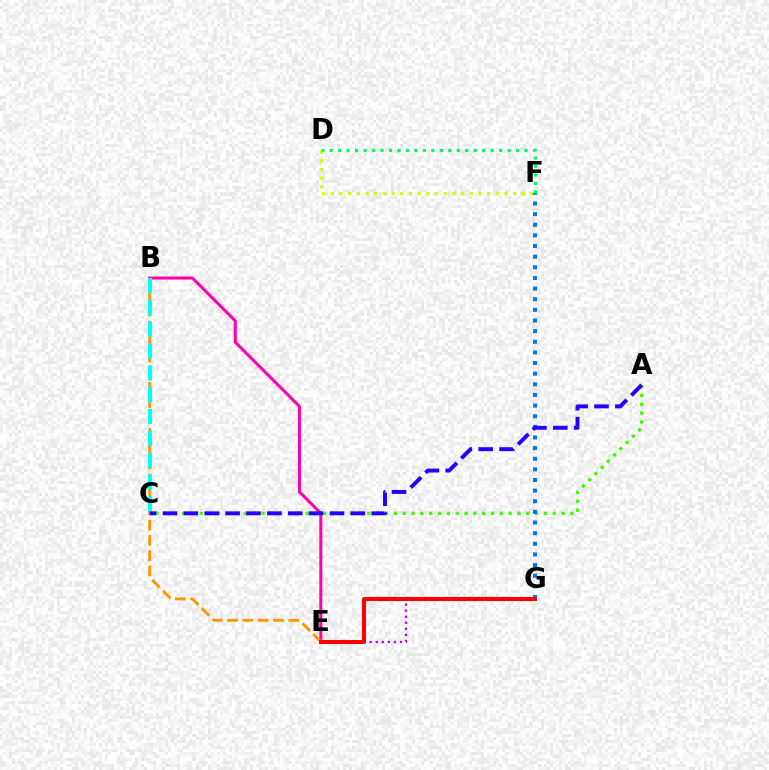{('E', 'G'): [{'color': '#b900ff', 'line_style': 'dotted', 'thickness': 1.65}, {'color': '#ff0000', 'line_style': 'solid', 'thickness': 2.87}], ('A', 'C'): [{'color': '#3dff00', 'line_style': 'dotted', 'thickness': 2.4}, {'color': '#2500ff', 'line_style': 'dashed', 'thickness': 2.84}], ('B', 'E'): [{'color': '#ff00ac', 'line_style': 'solid', 'thickness': 2.19}, {'color': '#ff9400', 'line_style': 'dashed', 'thickness': 2.08}], ('D', 'F'): [{'color': '#d1ff00', 'line_style': 'dotted', 'thickness': 2.36}, {'color': '#00ff5c', 'line_style': 'dotted', 'thickness': 2.3}], ('B', 'C'): [{'color': '#00fff6', 'line_style': 'dashed', 'thickness': 2.96}], ('F', 'G'): [{'color': '#0074ff', 'line_style': 'dotted', 'thickness': 2.89}]}